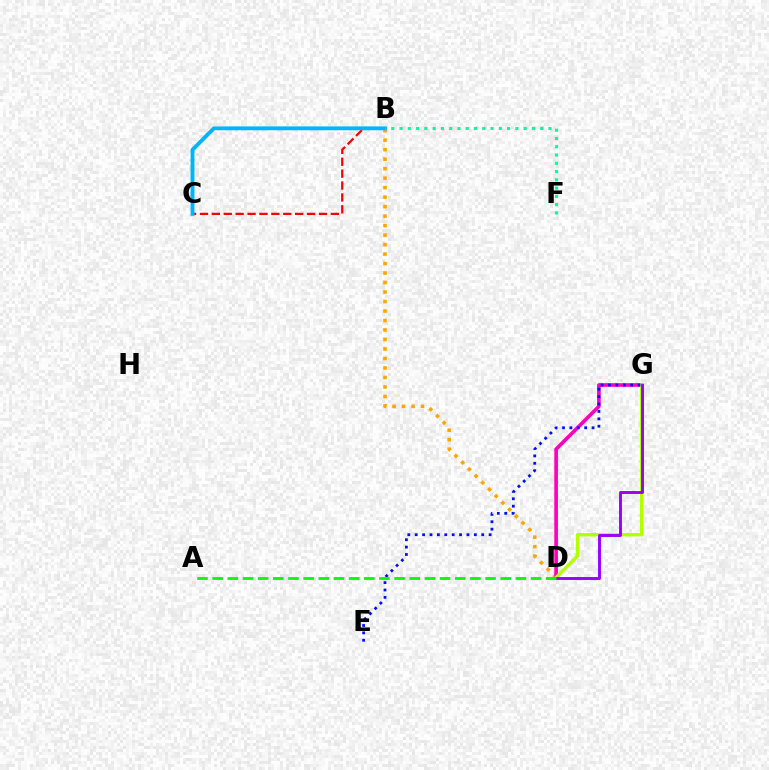{('B', 'D'): [{'color': '#ffa500', 'line_style': 'dotted', 'thickness': 2.58}], ('D', 'G'): [{'color': '#ff00bd', 'line_style': 'solid', 'thickness': 2.63}, {'color': '#b3ff00', 'line_style': 'solid', 'thickness': 2.4}, {'color': '#9b00ff', 'line_style': 'solid', 'thickness': 2.1}], ('B', 'C'): [{'color': '#ff0000', 'line_style': 'dashed', 'thickness': 1.62}, {'color': '#00b5ff', 'line_style': 'solid', 'thickness': 2.78}], ('E', 'G'): [{'color': '#0010ff', 'line_style': 'dotted', 'thickness': 2.01}], ('B', 'F'): [{'color': '#00ff9d', 'line_style': 'dotted', 'thickness': 2.25}], ('A', 'D'): [{'color': '#08ff00', 'line_style': 'dashed', 'thickness': 2.06}]}